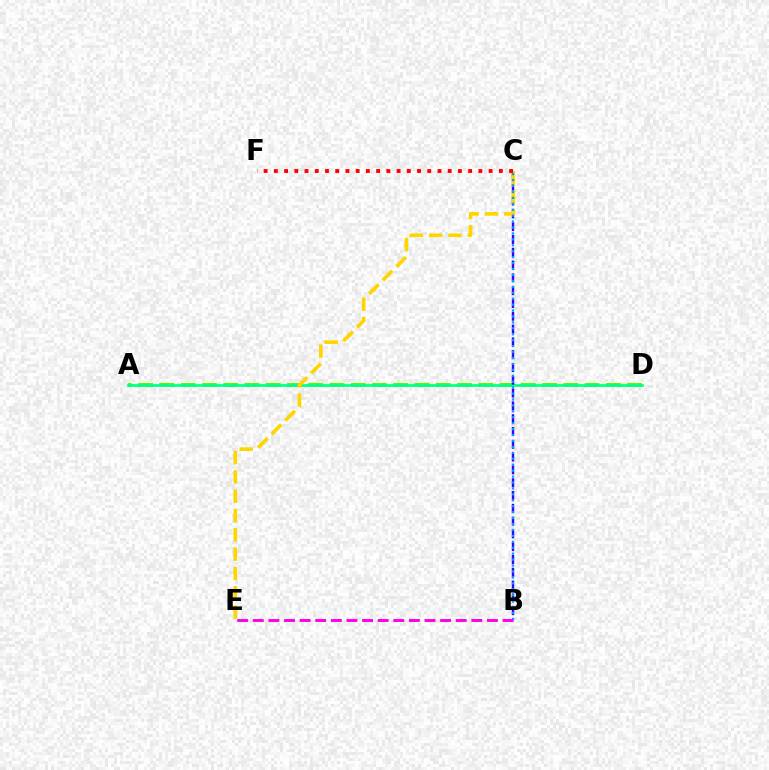{('A', 'D'): [{'color': '#4fff00', 'line_style': 'dashed', 'thickness': 2.89}, {'color': '#00ff86', 'line_style': 'solid', 'thickness': 1.93}], ('B', 'C'): [{'color': '#3700ff', 'line_style': 'dashed', 'thickness': 1.74}, {'color': '#009eff', 'line_style': 'dotted', 'thickness': 1.61}], ('C', 'E'): [{'color': '#ffd500', 'line_style': 'dashed', 'thickness': 2.62}], ('C', 'F'): [{'color': '#ff0000', 'line_style': 'dotted', 'thickness': 2.78}], ('B', 'E'): [{'color': '#ff00ed', 'line_style': 'dashed', 'thickness': 2.12}]}